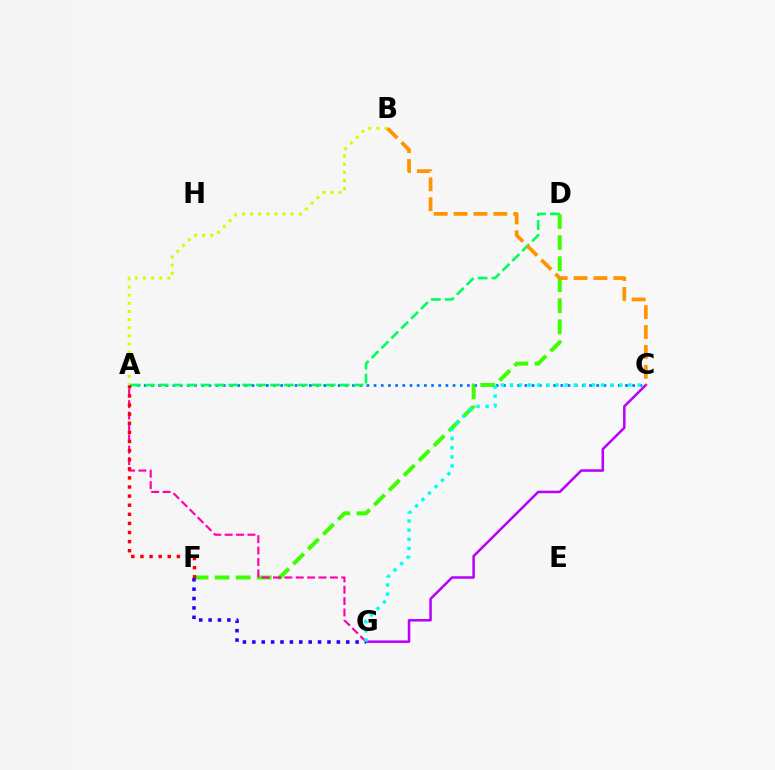{('A', 'C'): [{'color': '#0074ff', 'line_style': 'dotted', 'thickness': 1.95}], ('C', 'G'): [{'color': '#b900ff', 'line_style': 'solid', 'thickness': 1.81}, {'color': '#00fff6', 'line_style': 'dotted', 'thickness': 2.48}], ('A', 'B'): [{'color': '#d1ff00', 'line_style': 'dotted', 'thickness': 2.21}], ('D', 'F'): [{'color': '#3dff00', 'line_style': 'dashed', 'thickness': 2.86}], ('A', 'G'): [{'color': '#ff00ac', 'line_style': 'dashed', 'thickness': 1.55}], ('A', 'F'): [{'color': '#ff0000', 'line_style': 'dotted', 'thickness': 2.47}], ('F', 'G'): [{'color': '#2500ff', 'line_style': 'dotted', 'thickness': 2.55}], ('A', 'D'): [{'color': '#00ff5c', 'line_style': 'dashed', 'thickness': 1.89}], ('B', 'C'): [{'color': '#ff9400', 'line_style': 'dashed', 'thickness': 2.7}]}